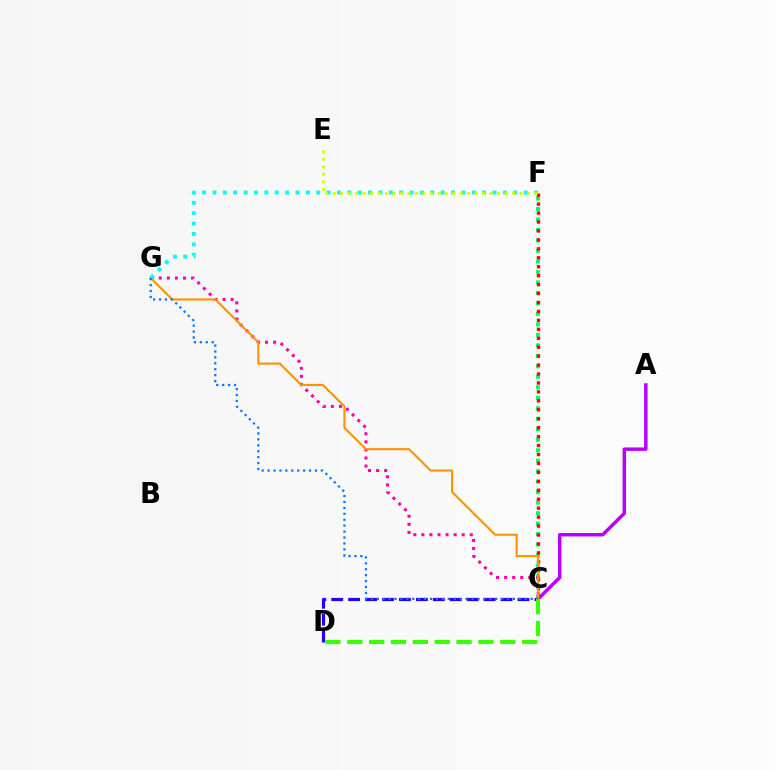{('C', 'D'): [{'color': '#2500ff', 'line_style': 'dashed', 'thickness': 2.3}, {'color': '#3dff00', 'line_style': 'dashed', 'thickness': 2.97}], ('C', 'F'): [{'color': '#00ff5c', 'line_style': 'dotted', 'thickness': 2.85}, {'color': '#ff0000', 'line_style': 'dotted', 'thickness': 2.43}], ('A', 'C'): [{'color': '#b900ff', 'line_style': 'solid', 'thickness': 2.49}], ('C', 'G'): [{'color': '#ff00ac', 'line_style': 'dotted', 'thickness': 2.19}, {'color': '#ff9400', 'line_style': 'solid', 'thickness': 1.54}, {'color': '#0074ff', 'line_style': 'dotted', 'thickness': 1.61}], ('F', 'G'): [{'color': '#00fff6', 'line_style': 'dotted', 'thickness': 2.82}], ('E', 'F'): [{'color': '#d1ff00', 'line_style': 'dotted', 'thickness': 2.03}]}